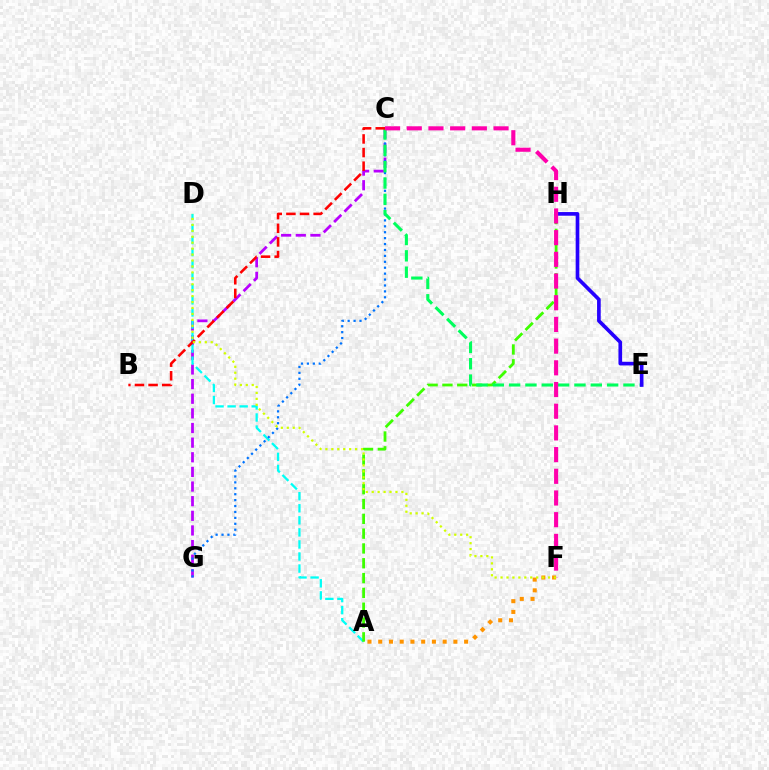{('C', 'G'): [{'color': '#b900ff', 'line_style': 'dashed', 'thickness': 1.99}, {'color': '#0074ff', 'line_style': 'dotted', 'thickness': 1.61}], ('A', 'D'): [{'color': '#00fff6', 'line_style': 'dashed', 'thickness': 1.64}], ('A', 'H'): [{'color': '#3dff00', 'line_style': 'dashed', 'thickness': 2.01}], ('C', 'E'): [{'color': '#00ff5c', 'line_style': 'dashed', 'thickness': 2.22}], ('A', 'F'): [{'color': '#ff9400', 'line_style': 'dotted', 'thickness': 2.92}], ('E', 'H'): [{'color': '#2500ff', 'line_style': 'solid', 'thickness': 2.64}], ('C', 'F'): [{'color': '#ff00ac', 'line_style': 'dashed', 'thickness': 2.95}], ('B', 'C'): [{'color': '#ff0000', 'line_style': 'dashed', 'thickness': 1.85}], ('D', 'F'): [{'color': '#d1ff00', 'line_style': 'dotted', 'thickness': 1.61}]}